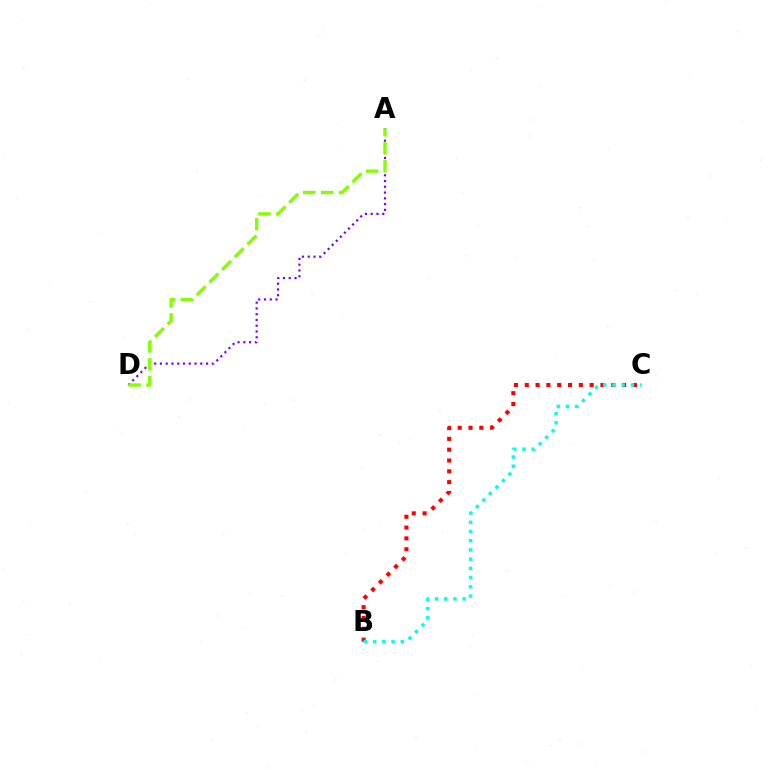{('A', 'D'): [{'color': '#7200ff', 'line_style': 'dotted', 'thickness': 1.57}, {'color': '#84ff00', 'line_style': 'dashed', 'thickness': 2.43}], ('B', 'C'): [{'color': '#ff0000', 'line_style': 'dotted', 'thickness': 2.94}, {'color': '#00fff6', 'line_style': 'dotted', 'thickness': 2.51}]}